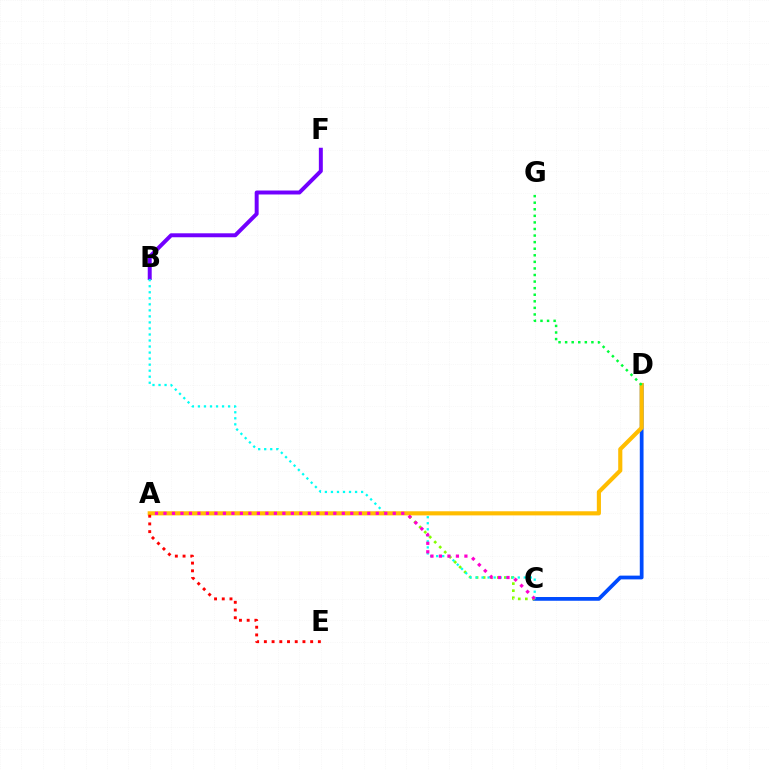{('C', 'D'): [{'color': '#004bff', 'line_style': 'solid', 'thickness': 2.7}], ('A', 'C'): [{'color': '#84ff00', 'line_style': 'dotted', 'thickness': 1.92}, {'color': '#ff00cf', 'line_style': 'dotted', 'thickness': 2.31}], ('B', 'F'): [{'color': '#7200ff', 'line_style': 'solid', 'thickness': 2.85}], ('B', 'C'): [{'color': '#00fff6', 'line_style': 'dotted', 'thickness': 1.64}], ('A', 'D'): [{'color': '#ffbd00', 'line_style': 'solid', 'thickness': 2.97}], ('A', 'E'): [{'color': '#ff0000', 'line_style': 'dotted', 'thickness': 2.1}], ('D', 'G'): [{'color': '#00ff39', 'line_style': 'dotted', 'thickness': 1.79}]}